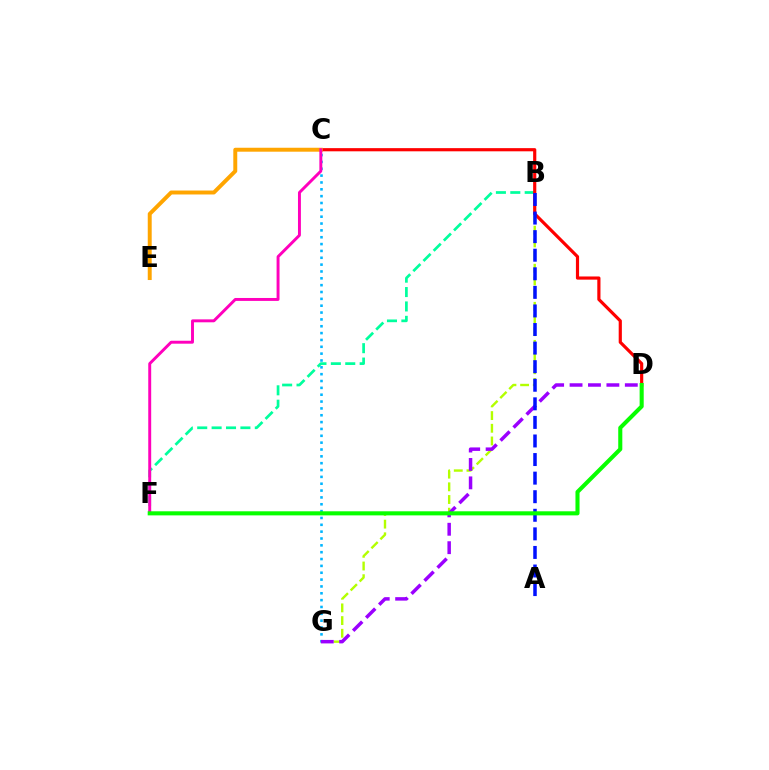{('B', 'F'): [{'color': '#00ff9d', 'line_style': 'dashed', 'thickness': 1.96}], ('B', 'G'): [{'color': '#b3ff00', 'line_style': 'dashed', 'thickness': 1.72}], ('C', 'D'): [{'color': '#ff0000', 'line_style': 'solid', 'thickness': 2.28}], ('C', 'E'): [{'color': '#ffa500', 'line_style': 'solid', 'thickness': 2.84}], ('C', 'G'): [{'color': '#00b5ff', 'line_style': 'dotted', 'thickness': 1.86}], ('D', 'G'): [{'color': '#9b00ff', 'line_style': 'dashed', 'thickness': 2.5}], ('A', 'B'): [{'color': '#0010ff', 'line_style': 'dashed', 'thickness': 2.52}], ('C', 'F'): [{'color': '#ff00bd', 'line_style': 'solid', 'thickness': 2.11}], ('D', 'F'): [{'color': '#08ff00', 'line_style': 'solid', 'thickness': 2.94}]}